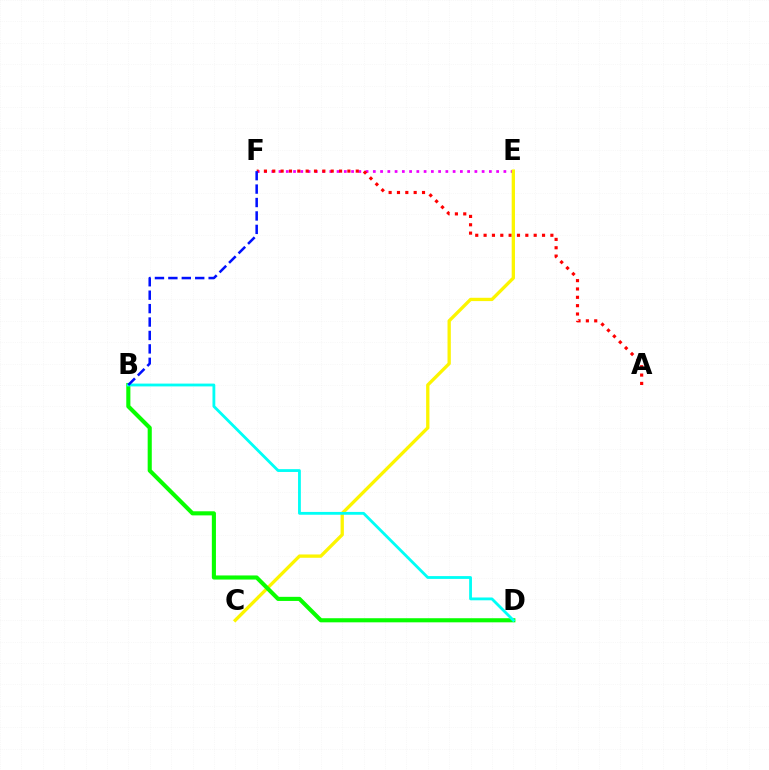{('E', 'F'): [{'color': '#ee00ff', 'line_style': 'dotted', 'thickness': 1.97}], ('A', 'F'): [{'color': '#ff0000', 'line_style': 'dotted', 'thickness': 2.27}], ('C', 'E'): [{'color': '#fcf500', 'line_style': 'solid', 'thickness': 2.38}], ('B', 'D'): [{'color': '#08ff00', 'line_style': 'solid', 'thickness': 2.95}, {'color': '#00fff6', 'line_style': 'solid', 'thickness': 2.03}], ('B', 'F'): [{'color': '#0010ff', 'line_style': 'dashed', 'thickness': 1.82}]}